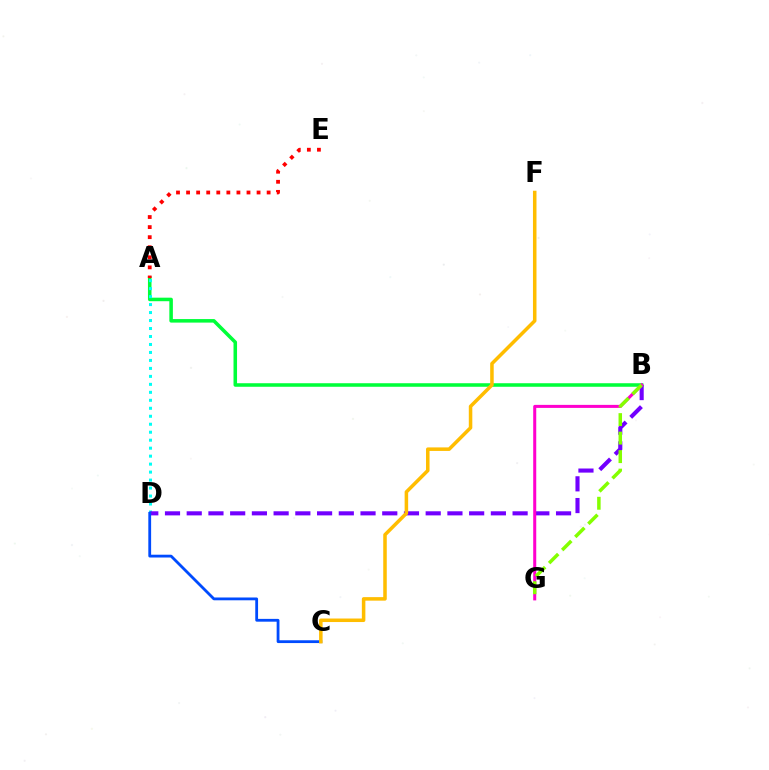{('A', 'B'): [{'color': '#00ff39', 'line_style': 'solid', 'thickness': 2.55}], ('A', 'D'): [{'color': '#00fff6', 'line_style': 'dotted', 'thickness': 2.17}], ('A', 'E'): [{'color': '#ff0000', 'line_style': 'dotted', 'thickness': 2.74}], ('B', 'D'): [{'color': '#7200ff', 'line_style': 'dashed', 'thickness': 2.95}], ('B', 'G'): [{'color': '#ff00cf', 'line_style': 'solid', 'thickness': 2.18}, {'color': '#84ff00', 'line_style': 'dashed', 'thickness': 2.51}], ('C', 'D'): [{'color': '#004bff', 'line_style': 'solid', 'thickness': 2.02}], ('C', 'F'): [{'color': '#ffbd00', 'line_style': 'solid', 'thickness': 2.54}]}